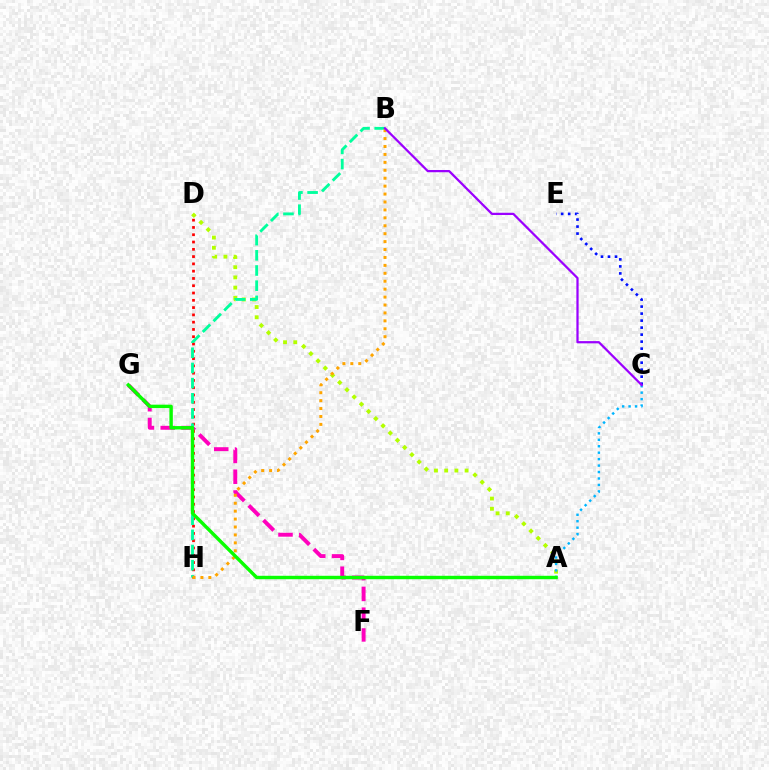{('F', 'G'): [{'color': '#ff00bd', 'line_style': 'dashed', 'thickness': 2.82}], ('A', 'D'): [{'color': '#b3ff00', 'line_style': 'dotted', 'thickness': 2.77}], ('D', 'H'): [{'color': '#ff0000', 'line_style': 'dotted', 'thickness': 1.98}], ('B', 'H'): [{'color': '#00ff9d', 'line_style': 'dashed', 'thickness': 2.06}, {'color': '#ffa500', 'line_style': 'dotted', 'thickness': 2.15}], ('A', 'C'): [{'color': '#00b5ff', 'line_style': 'dotted', 'thickness': 1.75}], ('A', 'G'): [{'color': '#08ff00', 'line_style': 'solid', 'thickness': 2.46}], ('C', 'E'): [{'color': '#0010ff', 'line_style': 'dotted', 'thickness': 1.9}], ('B', 'C'): [{'color': '#9b00ff', 'line_style': 'solid', 'thickness': 1.62}]}